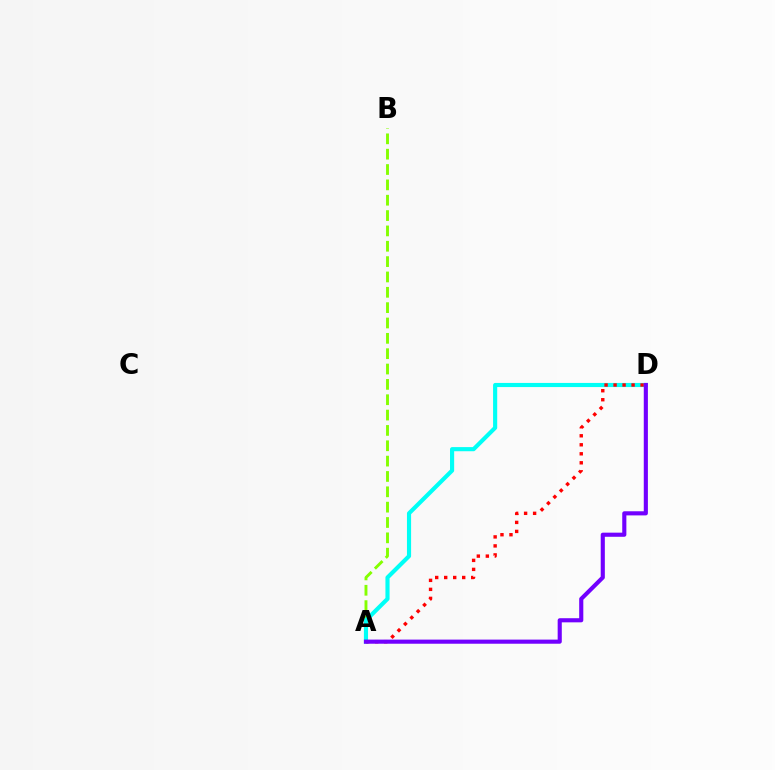{('A', 'B'): [{'color': '#84ff00', 'line_style': 'dashed', 'thickness': 2.08}], ('A', 'D'): [{'color': '#00fff6', 'line_style': 'solid', 'thickness': 2.98}, {'color': '#ff0000', 'line_style': 'dotted', 'thickness': 2.45}, {'color': '#7200ff', 'line_style': 'solid', 'thickness': 2.97}]}